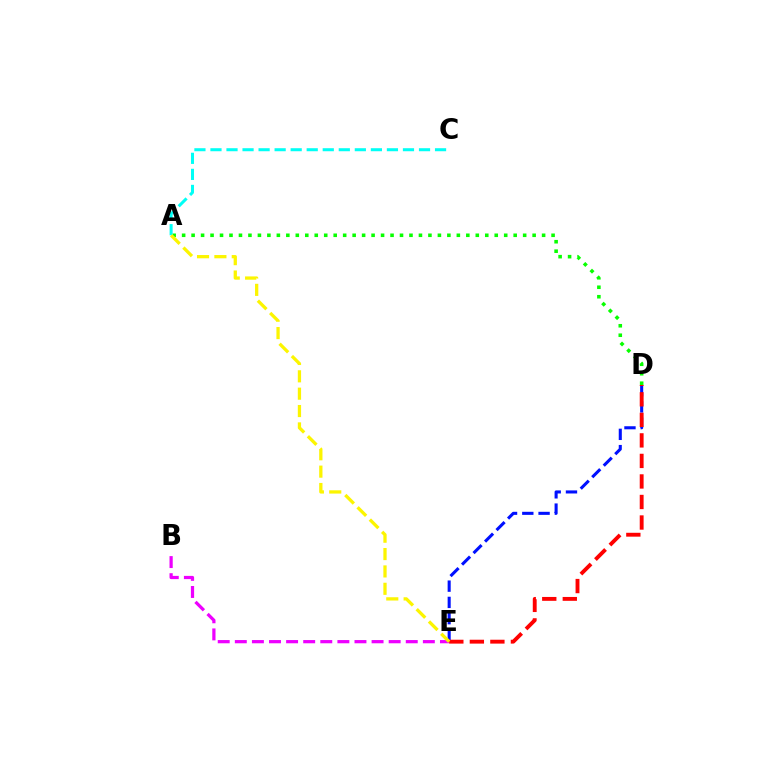{('B', 'E'): [{'color': '#ee00ff', 'line_style': 'dashed', 'thickness': 2.32}], ('A', 'D'): [{'color': '#08ff00', 'line_style': 'dotted', 'thickness': 2.57}], ('D', 'E'): [{'color': '#0010ff', 'line_style': 'dashed', 'thickness': 2.21}, {'color': '#ff0000', 'line_style': 'dashed', 'thickness': 2.79}], ('A', 'C'): [{'color': '#00fff6', 'line_style': 'dashed', 'thickness': 2.18}], ('A', 'E'): [{'color': '#fcf500', 'line_style': 'dashed', 'thickness': 2.36}]}